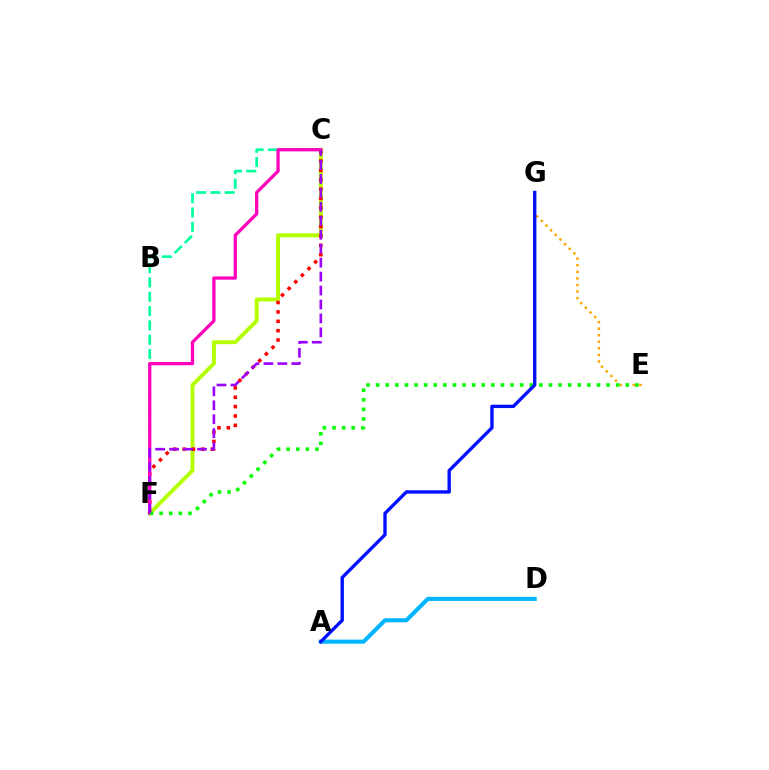{('C', 'F'): [{'color': '#b3ff00', 'line_style': 'solid', 'thickness': 2.8}, {'color': '#00ff9d', 'line_style': 'dashed', 'thickness': 1.94}, {'color': '#ff0000', 'line_style': 'dotted', 'thickness': 2.55}, {'color': '#ff00bd', 'line_style': 'solid', 'thickness': 2.35}, {'color': '#9b00ff', 'line_style': 'dashed', 'thickness': 1.89}], ('A', 'D'): [{'color': '#00b5ff', 'line_style': 'solid', 'thickness': 2.93}], ('E', 'G'): [{'color': '#ffa500', 'line_style': 'dotted', 'thickness': 1.78}], ('E', 'F'): [{'color': '#08ff00', 'line_style': 'dotted', 'thickness': 2.61}], ('A', 'G'): [{'color': '#0010ff', 'line_style': 'solid', 'thickness': 2.42}]}